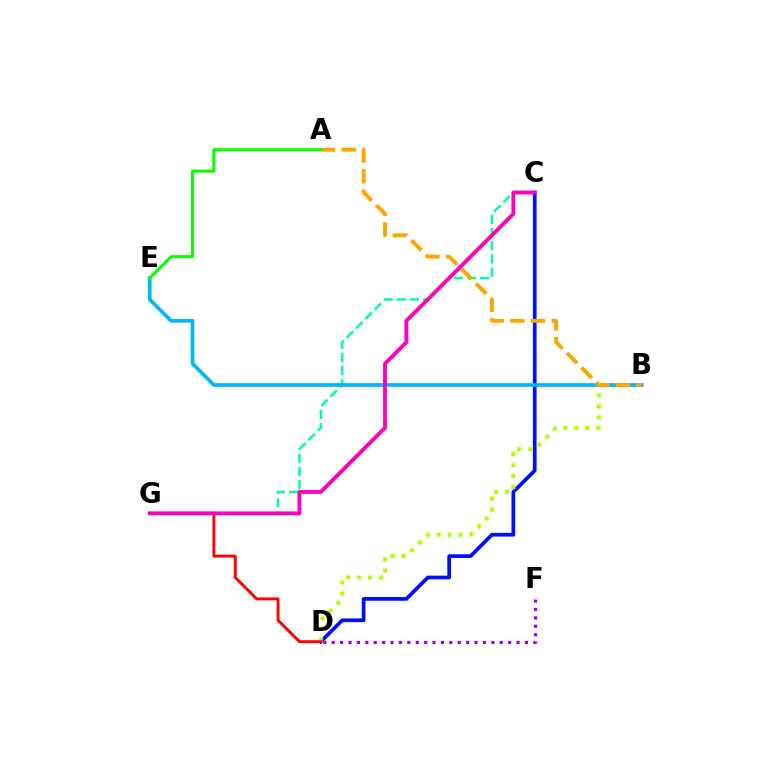{('C', 'D'): [{'color': '#0010ff', 'line_style': 'solid', 'thickness': 2.68}], ('B', 'D'): [{'color': '#b3ff00', 'line_style': 'dotted', 'thickness': 2.98}], ('C', 'G'): [{'color': '#00ff9d', 'line_style': 'dashed', 'thickness': 1.79}, {'color': '#ff00bd', 'line_style': 'solid', 'thickness': 2.76}], ('B', 'E'): [{'color': '#00b5ff', 'line_style': 'solid', 'thickness': 2.65}], ('A', 'B'): [{'color': '#ffa500', 'line_style': 'dashed', 'thickness': 2.81}], ('D', 'G'): [{'color': '#ff0000', 'line_style': 'solid', 'thickness': 2.08}], ('A', 'E'): [{'color': '#08ff00', 'line_style': 'solid', 'thickness': 2.2}], ('D', 'F'): [{'color': '#9b00ff', 'line_style': 'dotted', 'thickness': 2.28}]}